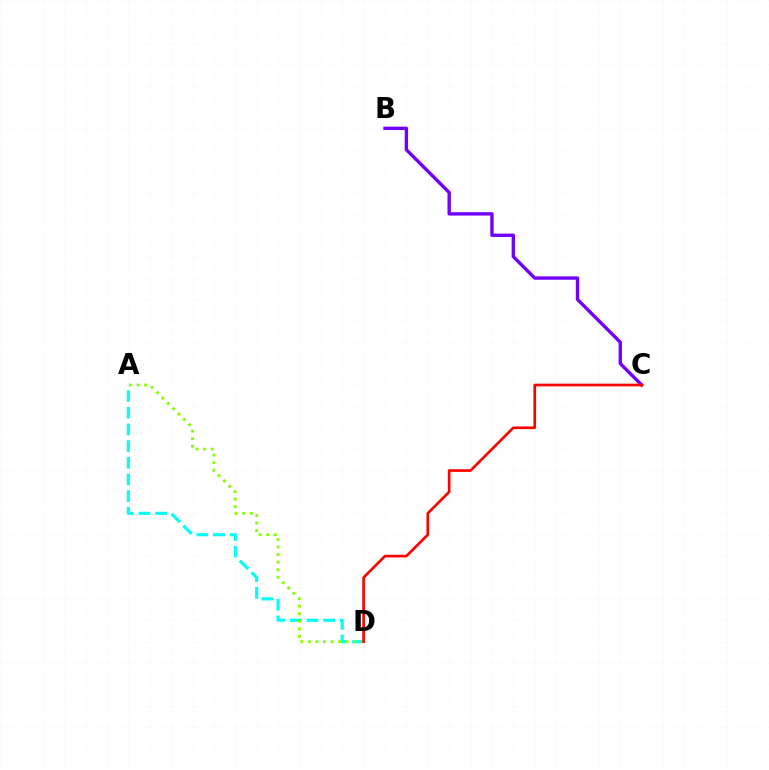{('A', 'D'): [{'color': '#00fff6', 'line_style': 'dashed', 'thickness': 2.26}, {'color': '#84ff00', 'line_style': 'dotted', 'thickness': 2.05}], ('B', 'C'): [{'color': '#7200ff', 'line_style': 'solid', 'thickness': 2.43}], ('C', 'D'): [{'color': '#ff0000', 'line_style': 'solid', 'thickness': 1.92}]}